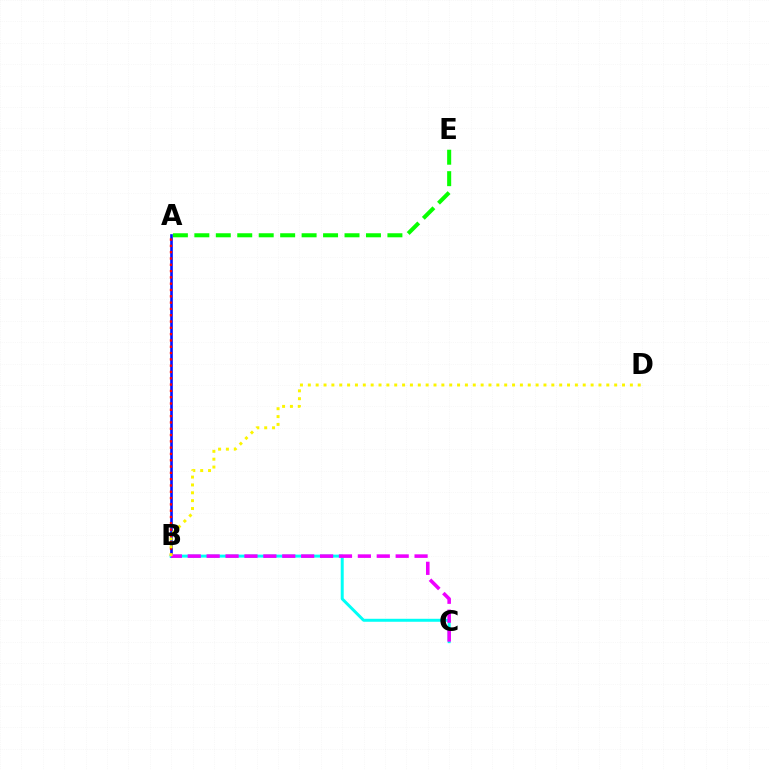{('A', 'B'): [{'color': '#0010ff', 'line_style': 'solid', 'thickness': 1.9}, {'color': '#ff0000', 'line_style': 'dotted', 'thickness': 1.71}], ('A', 'E'): [{'color': '#08ff00', 'line_style': 'dashed', 'thickness': 2.91}], ('B', 'C'): [{'color': '#00fff6', 'line_style': 'solid', 'thickness': 2.14}, {'color': '#ee00ff', 'line_style': 'dashed', 'thickness': 2.57}], ('B', 'D'): [{'color': '#fcf500', 'line_style': 'dotted', 'thickness': 2.13}]}